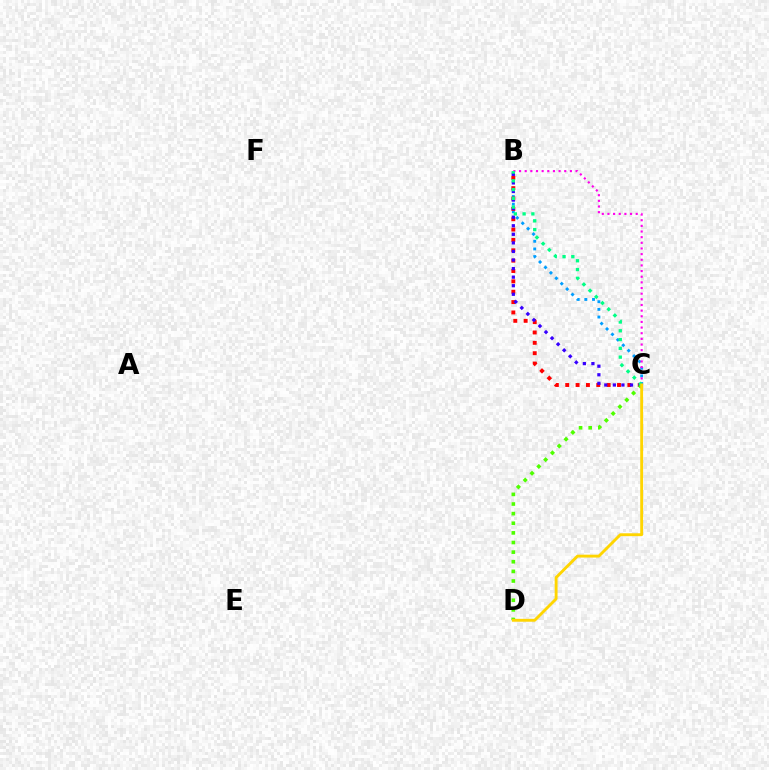{('B', 'C'): [{'color': '#009eff', 'line_style': 'dotted', 'thickness': 2.08}, {'color': '#ff0000', 'line_style': 'dotted', 'thickness': 2.81}, {'color': '#3700ff', 'line_style': 'dotted', 'thickness': 2.33}, {'color': '#ff00ed', 'line_style': 'dotted', 'thickness': 1.54}, {'color': '#00ff86', 'line_style': 'dotted', 'thickness': 2.38}], ('C', 'D'): [{'color': '#4fff00', 'line_style': 'dotted', 'thickness': 2.62}, {'color': '#ffd500', 'line_style': 'solid', 'thickness': 2.07}]}